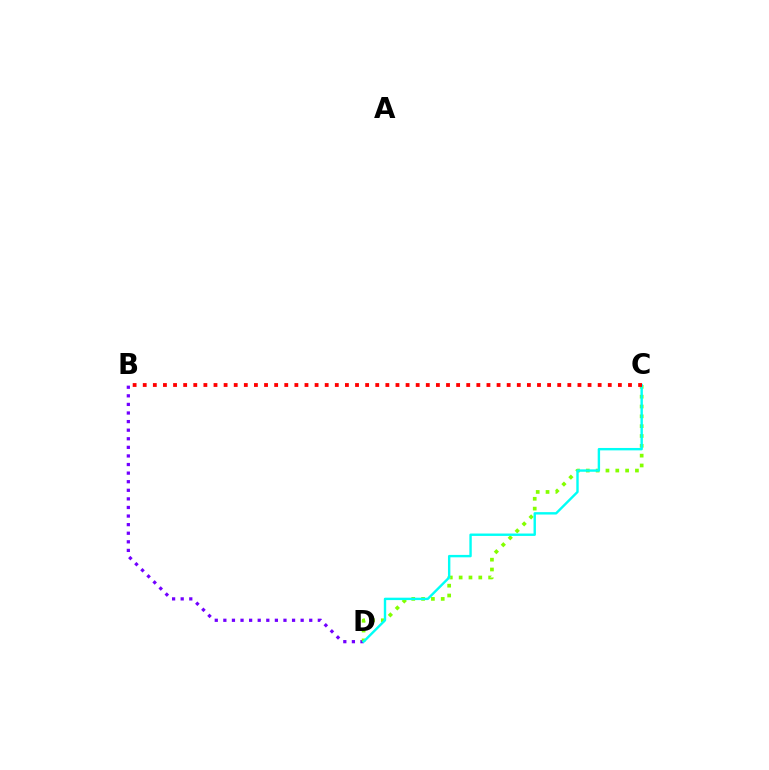{('B', 'D'): [{'color': '#7200ff', 'line_style': 'dotted', 'thickness': 2.33}], ('C', 'D'): [{'color': '#84ff00', 'line_style': 'dotted', 'thickness': 2.67}, {'color': '#00fff6', 'line_style': 'solid', 'thickness': 1.73}], ('B', 'C'): [{'color': '#ff0000', 'line_style': 'dotted', 'thickness': 2.75}]}